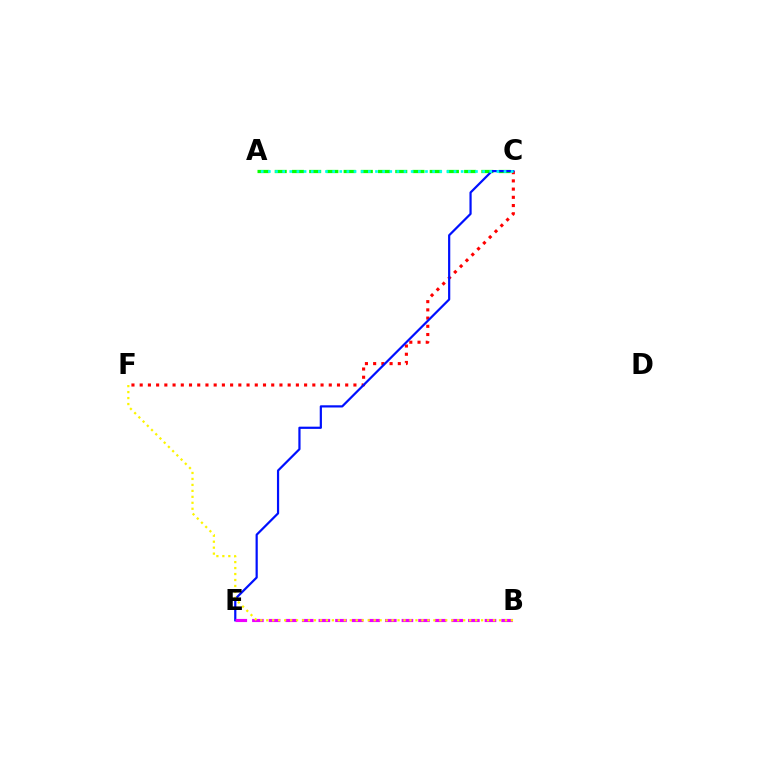{('C', 'F'): [{'color': '#ff0000', 'line_style': 'dotted', 'thickness': 2.23}], ('A', 'C'): [{'color': '#08ff00', 'line_style': 'dashed', 'thickness': 2.34}, {'color': '#00fff6', 'line_style': 'dotted', 'thickness': 1.94}], ('C', 'E'): [{'color': '#0010ff', 'line_style': 'solid', 'thickness': 1.59}], ('B', 'E'): [{'color': '#ee00ff', 'line_style': 'dashed', 'thickness': 2.26}], ('B', 'F'): [{'color': '#fcf500', 'line_style': 'dotted', 'thickness': 1.62}]}